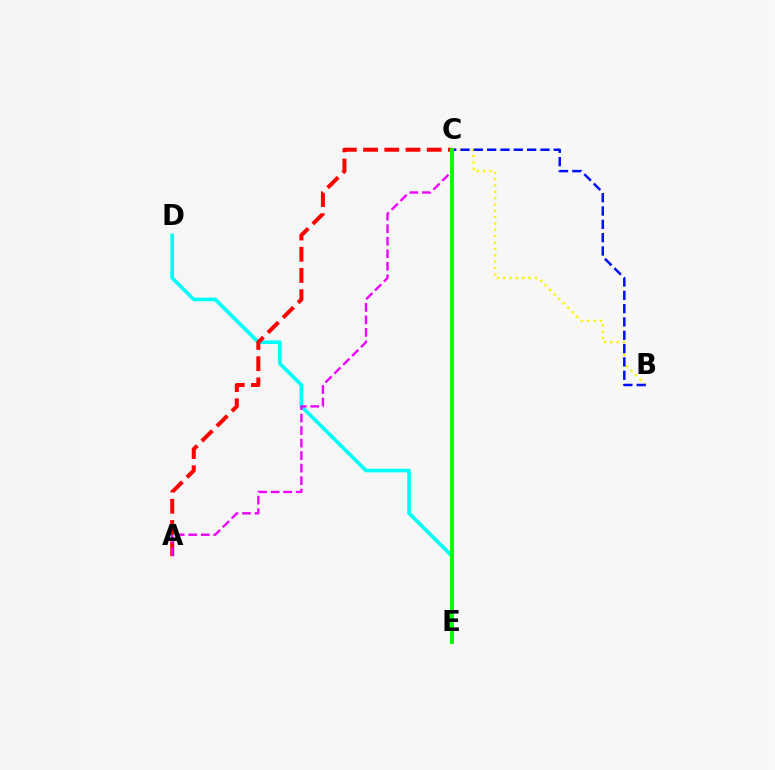{('D', 'E'): [{'color': '#00fff6', 'line_style': 'solid', 'thickness': 2.62}], ('A', 'C'): [{'color': '#ff0000', 'line_style': 'dashed', 'thickness': 2.88}, {'color': '#ee00ff', 'line_style': 'dashed', 'thickness': 1.7}], ('B', 'C'): [{'color': '#fcf500', 'line_style': 'dotted', 'thickness': 1.73}, {'color': '#0010ff', 'line_style': 'dashed', 'thickness': 1.81}], ('C', 'E'): [{'color': '#08ff00', 'line_style': 'solid', 'thickness': 2.79}]}